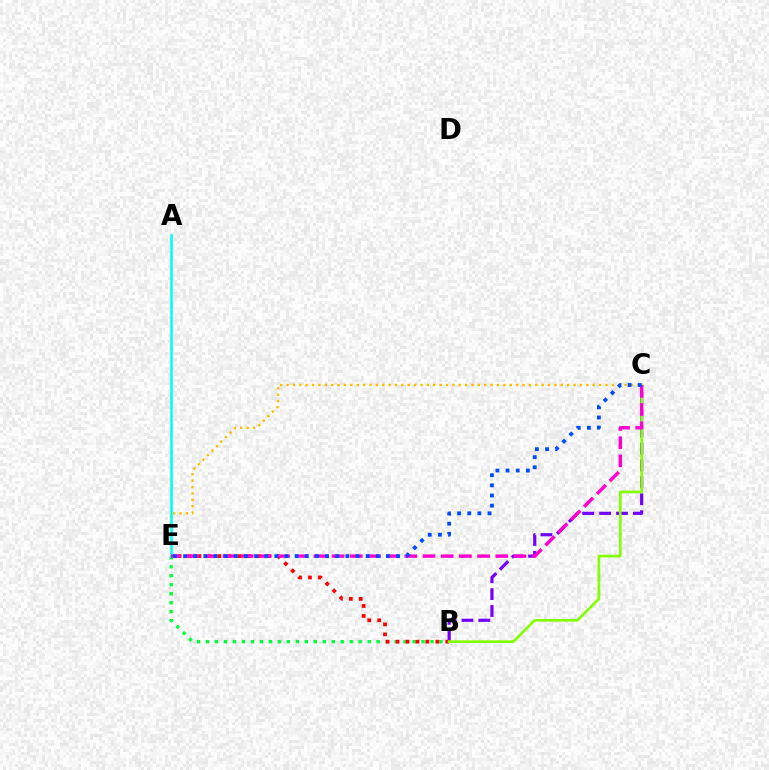{('B', 'C'): [{'color': '#7200ff', 'line_style': 'dashed', 'thickness': 2.29}, {'color': '#84ff00', 'line_style': 'solid', 'thickness': 1.92}], ('C', 'E'): [{'color': '#ffbd00', 'line_style': 'dotted', 'thickness': 1.73}, {'color': '#ff00cf', 'line_style': 'dashed', 'thickness': 2.47}, {'color': '#004bff', 'line_style': 'dotted', 'thickness': 2.76}], ('B', 'E'): [{'color': '#00ff39', 'line_style': 'dotted', 'thickness': 2.44}, {'color': '#ff0000', 'line_style': 'dotted', 'thickness': 2.7}], ('A', 'E'): [{'color': '#00fff6', 'line_style': 'solid', 'thickness': 1.86}]}